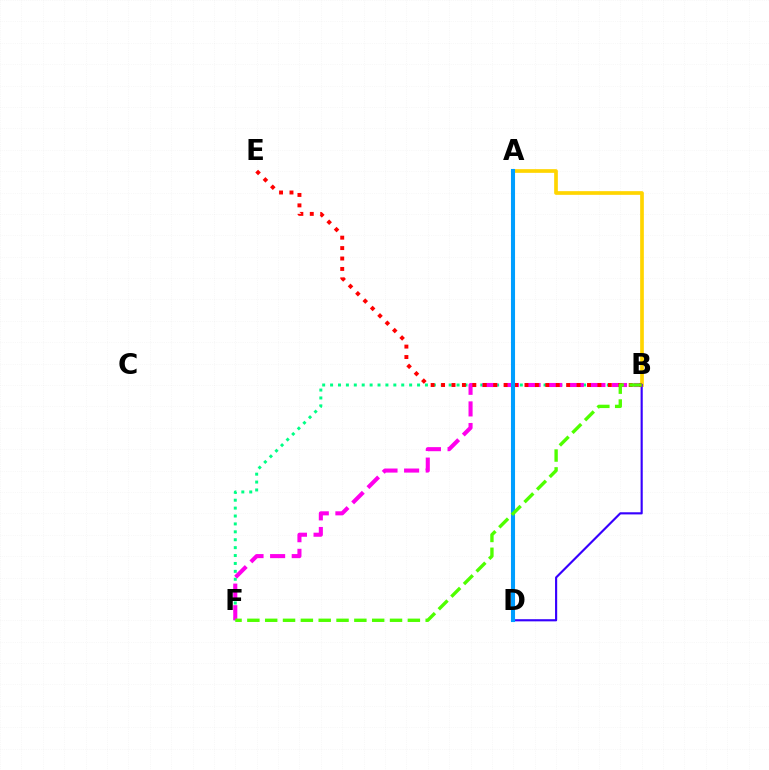{('A', 'B'): [{'color': '#ffd500', 'line_style': 'solid', 'thickness': 2.66}], ('B', 'F'): [{'color': '#00ff86', 'line_style': 'dotted', 'thickness': 2.15}, {'color': '#ff00ed', 'line_style': 'dashed', 'thickness': 2.94}, {'color': '#4fff00', 'line_style': 'dashed', 'thickness': 2.42}], ('B', 'D'): [{'color': '#3700ff', 'line_style': 'solid', 'thickness': 1.54}], ('B', 'E'): [{'color': '#ff0000', 'line_style': 'dotted', 'thickness': 2.83}], ('A', 'D'): [{'color': '#009eff', 'line_style': 'solid', 'thickness': 2.93}]}